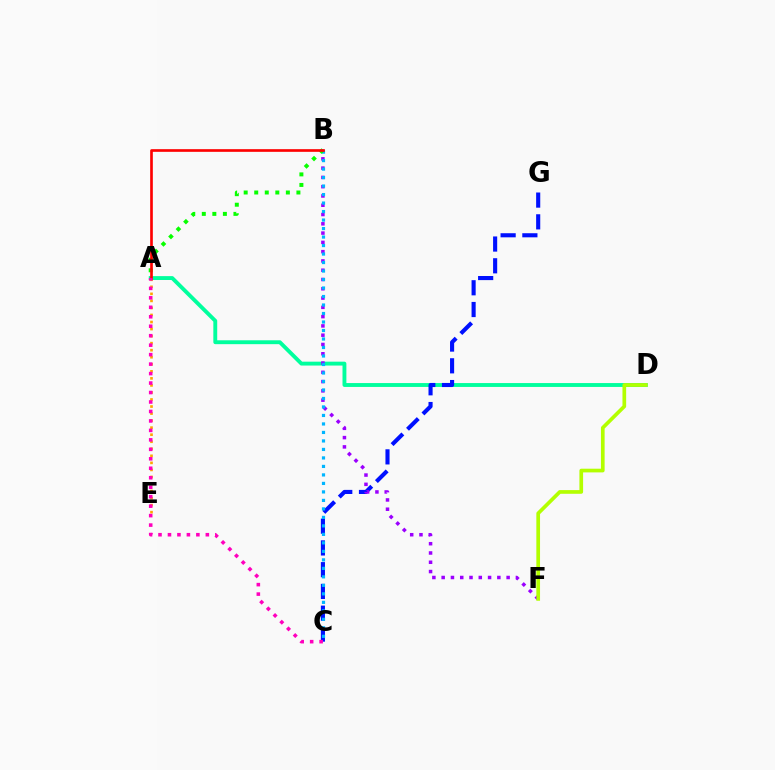{('A', 'D'): [{'color': '#00ff9d', 'line_style': 'solid', 'thickness': 2.79}], ('C', 'G'): [{'color': '#0010ff', 'line_style': 'dashed', 'thickness': 2.95}], ('A', 'E'): [{'color': '#ffa500', 'line_style': 'dotted', 'thickness': 1.91}], ('B', 'F'): [{'color': '#9b00ff', 'line_style': 'dotted', 'thickness': 2.52}], ('B', 'C'): [{'color': '#00b5ff', 'line_style': 'dotted', 'thickness': 2.31}], ('A', 'B'): [{'color': '#08ff00', 'line_style': 'dotted', 'thickness': 2.87}, {'color': '#ff0000', 'line_style': 'solid', 'thickness': 1.91}], ('D', 'F'): [{'color': '#b3ff00', 'line_style': 'solid', 'thickness': 2.66}], ('A', 'C'): [{'color': '#ff00bd', 'line_style': 'dotted', 'thickness': 2.57}]}